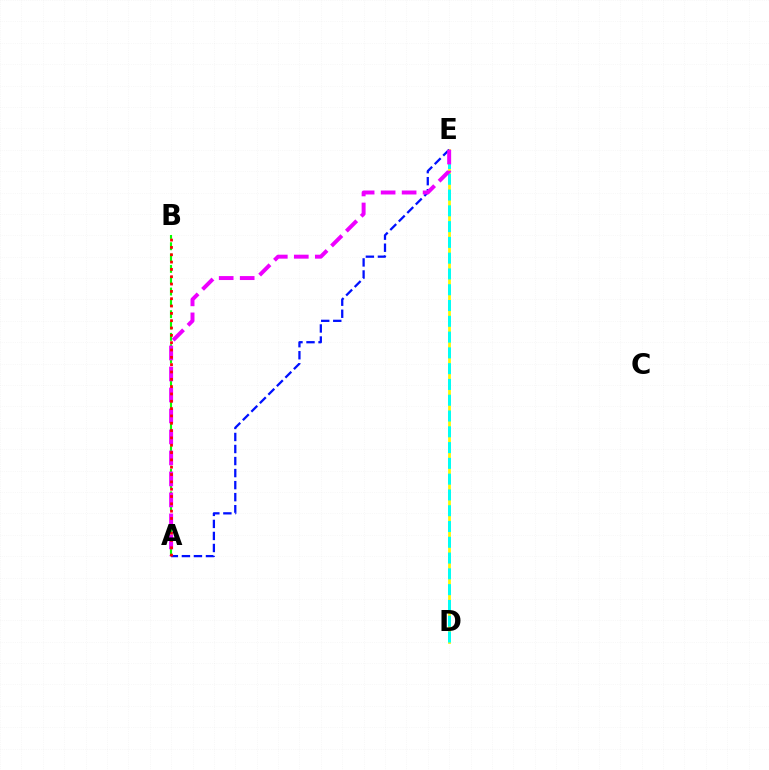{('D', 'E'): [{'color': '#fcf500', 'line_style': 'solid', 'thickness': 1.97}, {'color': '#00fff6', 'line_style': 'dashed', 'thickness': 2.14}], ('A', 'B'): [{'color': '#08ff00', 'line_style': 'dashed', 'thickness': 1.54}, {'color': '#ff0000', 'line_style': 'dotted', 'thickness': 1.99}], ('A', 'E'): [{'color': '#0010ff', 'line_style': 'dashed', 'thickness': 1.64}, {'color': '#ee00ff', 'line_style': 'dashed', 'thickness': 2.85}]}